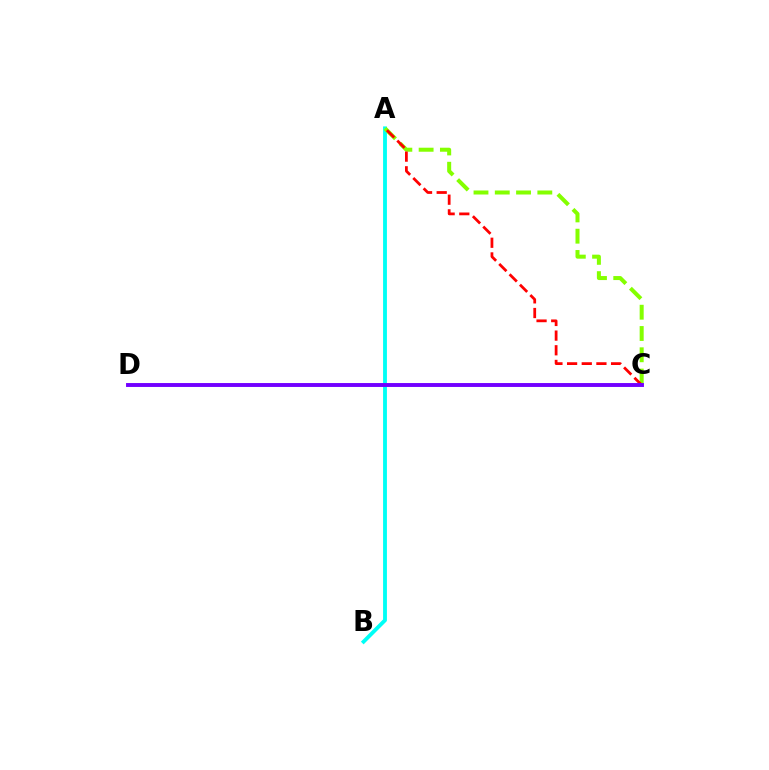{('A', 'B'): [{'color': '#00fff6', 'line_style': 'solid', 'thickness': 2.77}], ('A', 'C'): [{'color': '#84ff00', 'line_style': 'dashed', 'thickness': 2.89}, {'color': '#ff0000', 'line_style': 'dashed', 'thickness': 1.99}], ('C', 'D'): [{'color': '#7200ff', 'line_style': 'solid', 'thickness': 2.81}]}